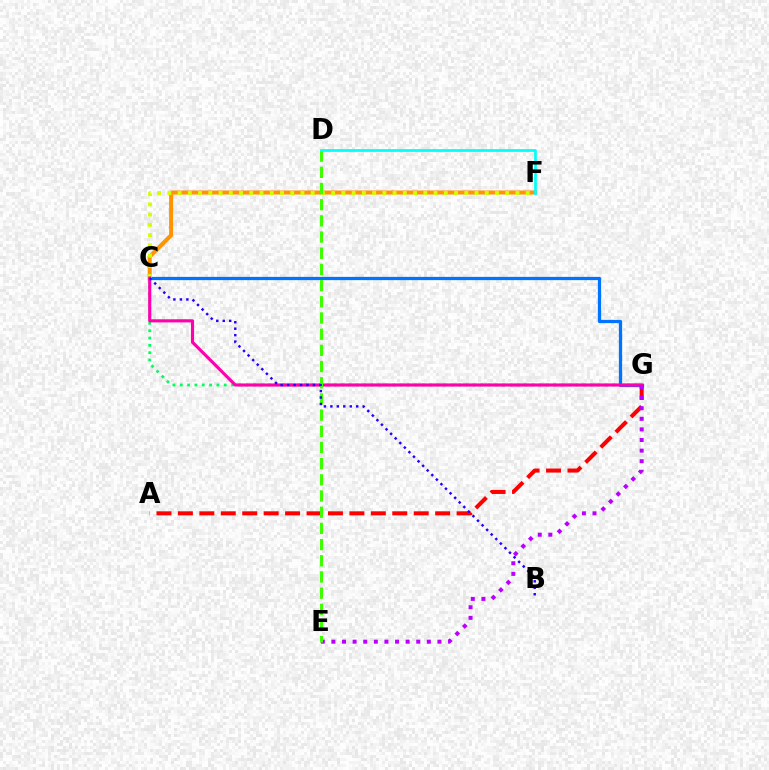{('C', 'G'): [{'color': '#00ff5c', 'line_style': 'dotted', 'thickness': 1.99}, {'color': '#0074ff', 'line_style': 'solid', 'thickness': 2.34}, {'color': '#ff00ac', 'line_style': 'solid', 'thickness': 2.25}], ('C', 'F'): [{'color': '#ff9400', 'line_style': 'solid', 'thickness': 2.9}, {'color': '#d1ff00', 'line_style': 'dotted', 'thickness': 2.78}], ('A', 'G'): [{'color': '#ff0000', 'line_style': 'dashed', 'thickness': 2.91}], ('E', 'G'): [{'color': '#b900ff', 'line_style': 'dotted', 'thickness': 2.88}], ('D', 'E'): [{'color': '#3dff00', 'line_style': 'dashed', 'thickness': 2.2}], ('D', 'F'): [{'color': '#00fff6', 'line_style': 'solid', 'thickness': 1.95}], ('B', 'C'): [{'color': '#2500ff', 'line_style': 'dotted', 'thickness': 1.76}]}